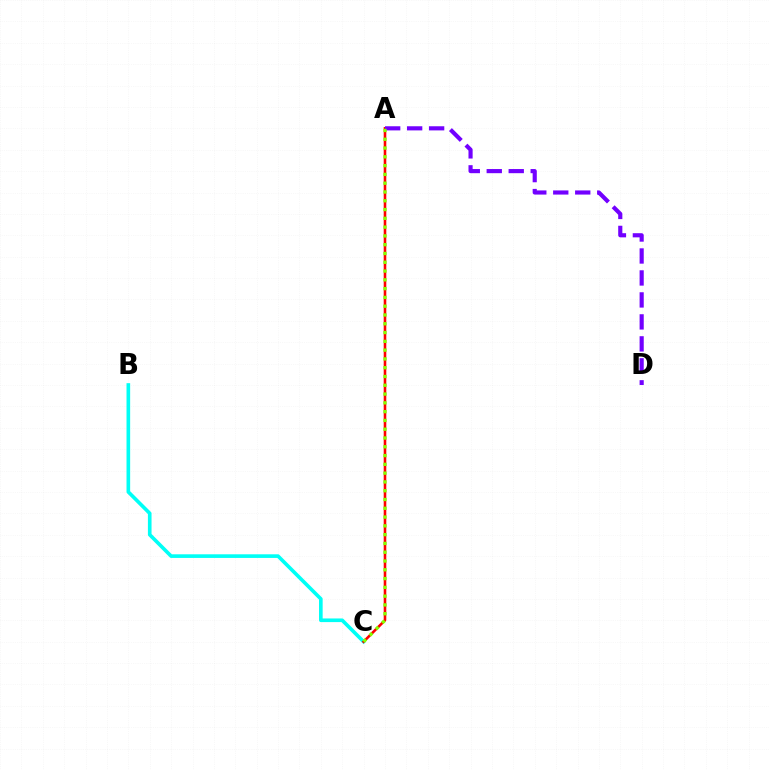{('B', 'C'): [{'color': '#00fff6', 'line_style': 'solid', 'thickness': 2.62}], ('A', 'C'): [{'color': '#ff0000', 'line_style': 'solid', 'thickness': 1.87}, {'color': '#84ff00', 'line_style': 'dotted', 'thickness': 2.39}], ('A', 'D'): [{'color': '#7200ff', 'line_style': 'dashed', 'thickness': 2.99}]}